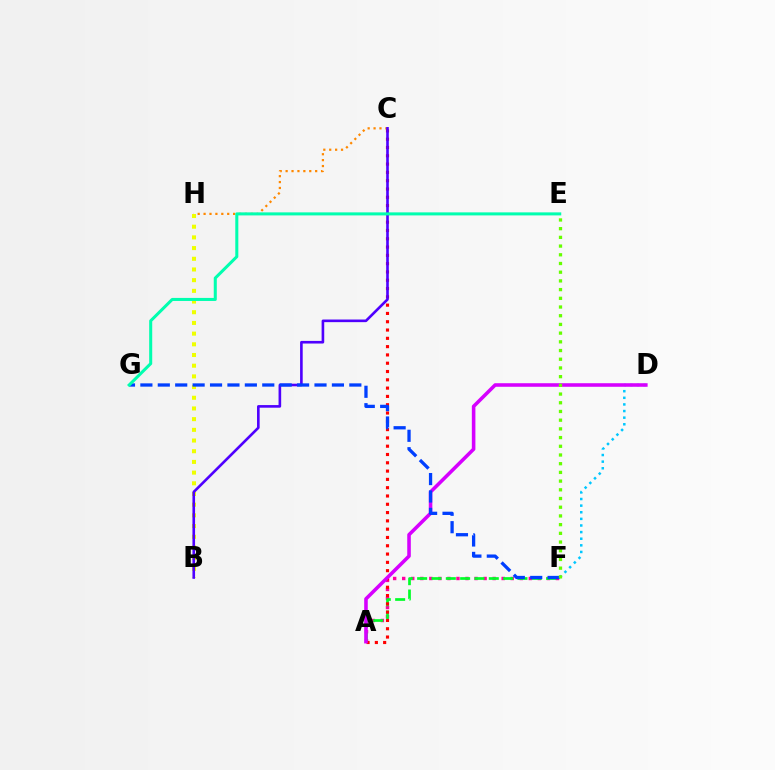{('A', 'F'): [{'color': '#ff00a0', 'line_style': 'dotted', 'thickness': 2.46}, {'color': '#00ff27', 'line_style': 'dashed', 'thickness': 1.95}], ('C', 'H'): [{'color': '#ff8800', 'line_style': 'dotted', 'thickness': 1.61}], ('D', 'F'): [{'color': '#00c7ff', 'line_style': 'dotted', 'thickness': 1.8}], ('B', 'H'): [{'color': '#eeff00', 'line_style': 'dotted', 'thickness': 2.9}], ('A', 'C'): [{'color': '#ff0000', 'line_style': 'dotted', 'thickness': 2.25}], ('B', 'C'): [{'color': '#4f00ff', 'line_style': 'solid', 'thickness': 1.89}], ('A', 'D'): [{'color': '#d600ff', 'line_style': 'solid', 'thickness': 2.57}], ('F', 'G'): [{'color': '#003fff', 'line_style': 'dashed', 'thickness': 2.37}], ('E', 'F'): [{'color': '#66ff00', 'line_style': 'dotted', 'thickness': 2.37}], ('E', 'G'): [{'color': '#00ffaf', 'line_style': 'solid', 'thickness': 2.19}]}